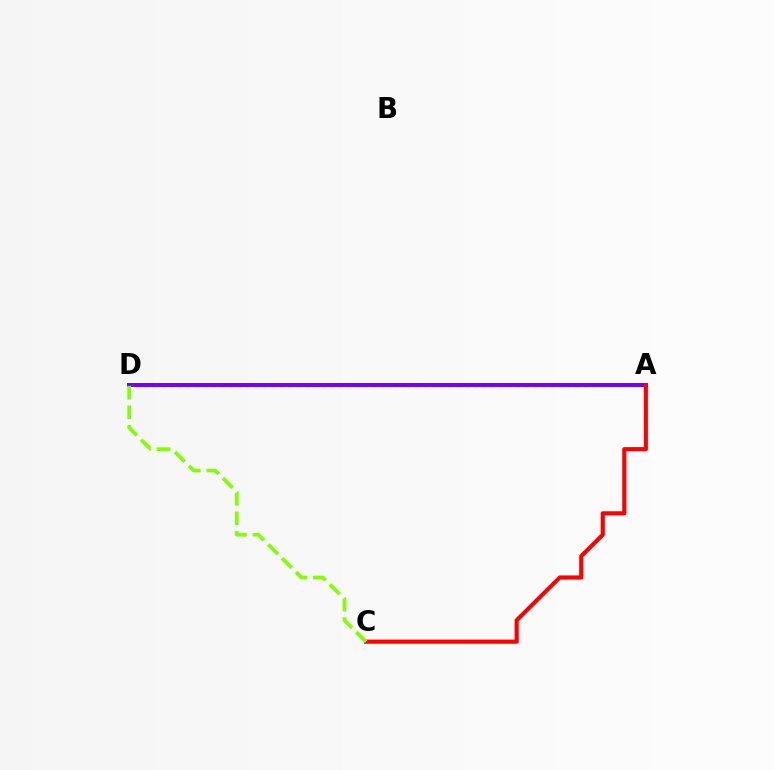{('A', 'D'): [{'color': '#00fff6', 'line_style': 'dotted', 'thickness': 2.29}, {'color': '#7200ff', 'line_style': 'solid', 'thickness': 2.86}], ('A', 'C'): [{'color': '#ff0000', 'line_style': 'solid', 'thickness': 2.98}], ('C', 'D'): [{'color': '#84ff00', 'line_style': 'dashed', 'thickness': 2.66}]}